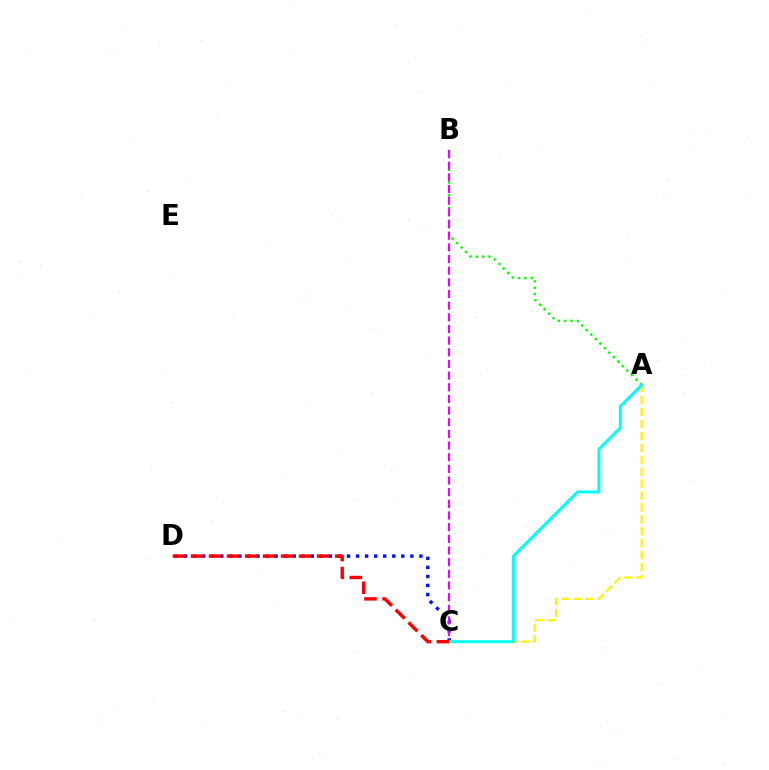{('A', 'B'): [{'color': '#08ff00', 'line_style': 'dotted', 'thickness': 1.73}], ('A', 'C'): [{'color': '#fcf500', 'line_style': 'dashed', 'thickness': 1.62}, {'color': '#00fff6', 'line_style': 'solid', 'thickness': 2.16}], ('C', 'D'): [{'color': '#0010ff', 'line_style': 'dotted', 'thickness': 2.46}, {'color': '#ff0000', 'line_style': 'dashed', 'thickness': 2.45}], ('B', 'C'): [{'color': '#ee00ff', 'line_style': 'dashed', 'thickness': 1.58}]}